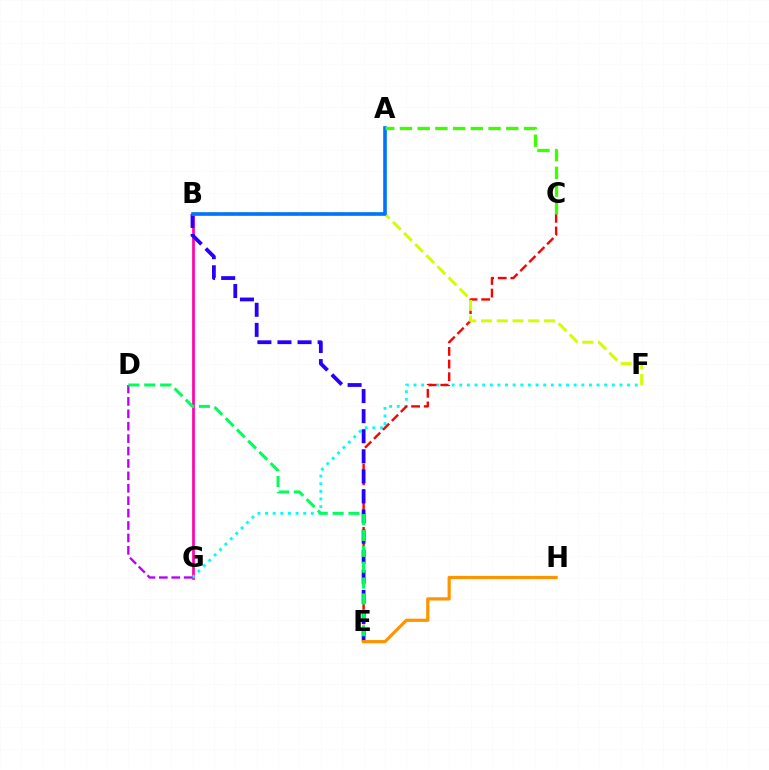{('B', 'G'): [{'color': '#ff00ac', 'line_style': 'solid', 'thickness': 1.94}], ('F', 'G'): [{'color': '#00fff6', 'line_style': 'dotted', 'thickness': 2.07}], ('C', 'E'): [{'color': '#ff0000', 'line_style': 'dashed', 'thickness': 1.72}], ('B', 'E'): [{'color': '#2500ff', 'line_style': 'dashed', 'thickness': 2.73}], ('E', 'H'): [{'color': '#ff9400', 'line_style': 'solid', 'thickness': 2.3}], ('D', 'G'): [{'color': '#b900ff', 'line_style': 'dashed', 'thickness': 1.69}], ('B', 'F'): [{'color': '#d1ff00', 'line_style': 'dashed', 'thickness': 2.14}], ('A', 'B'): [{'color': '#0074ff', 'line_style': 'solid', 'thickness': 2.61}], ('A', 'C'): [{'color': '#3dff00', 'line_style': 'dashed', 'thickness': 2.41}], ('D', 'E'): [{'color': '#00ff5c', 'line_style': 'dashed', 'thickness': 2.16}]}